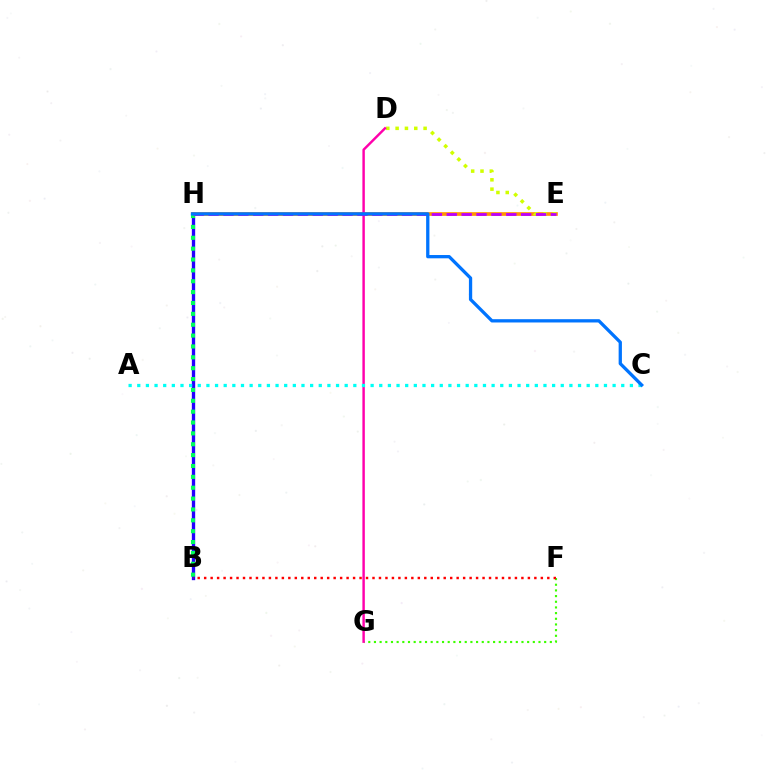{('E', 'H'): [{'color': '#ff9400', 'line_style': 'solid', 'thickness': 2.65}, {'color': '#b900ff', 'line_style': 'dashed', 'thickness': 2.02}], ('B', 'H'): [{'color': '#2500ff', 'line_style': 'solid', 'thickness': 2.4}, {'color': '#00ff5c', 'line_style': 'dotted', 'thickness': 2.95}], ('F', 'G'): [{'color': '#3dff00', 'line_style': 'dotted', 'thickness': 1.54}], ('D', 'E'): [{'color': '#d1ff00', 'line_style': 'dotted', 'thickness': 2.53}], ('D', 'G'): [{'color': '#ff00ac', 'line_style': 'solid', 'thickness': 1.76}], ('A', 'C'): [{'color': '#00fff6', 'line_style': 'dotted', 'thickness': 2.35}], ('C', 'H'): [{'color': '#0074ff', 'line_style': 'solid', 'thickness': 2.36}], ('B', 'F'): [{'color': '#ff0000', 'line_style': 'dotted', 'thickness': 1.76}]}